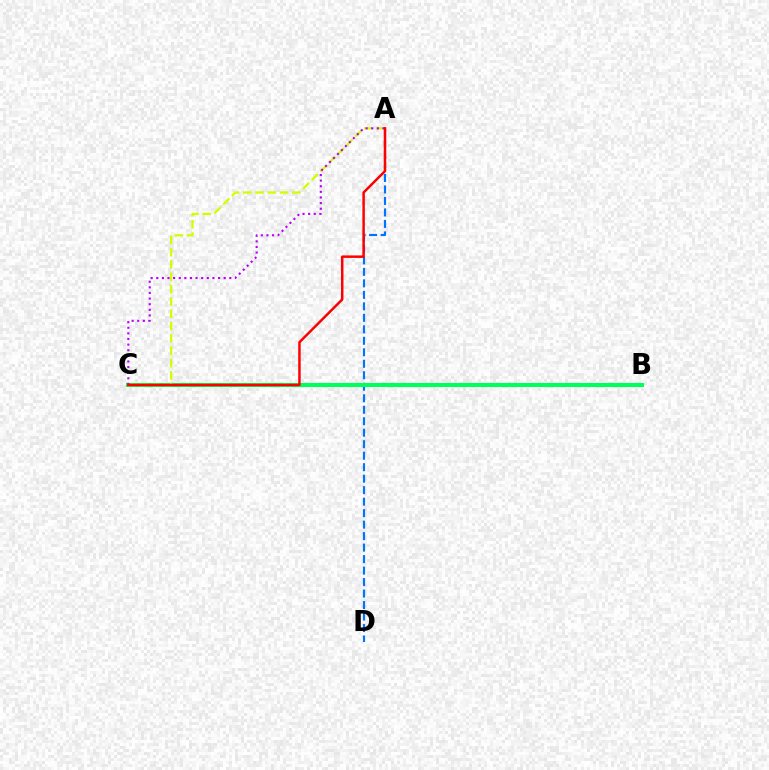{('A', 'D'): [{'color': '#0074ff', 'line_style': 'dashed', 'thickness': 1.56}], ('B', 'C'): [{'color': '#00ff5c', 'line_style': 'solid', 'thickness': 2.94}], ('A', 'C'): [{'color': '#d1ff00', 'line_style': 'dashed', 'thickness': 1.67}, {'color': '#b900ff', 'line_style': 'dotted', 'thickness': 1.53}, {'color': '#ff0000', 'line_style': 'solid', 'thickness': 1.79}]}